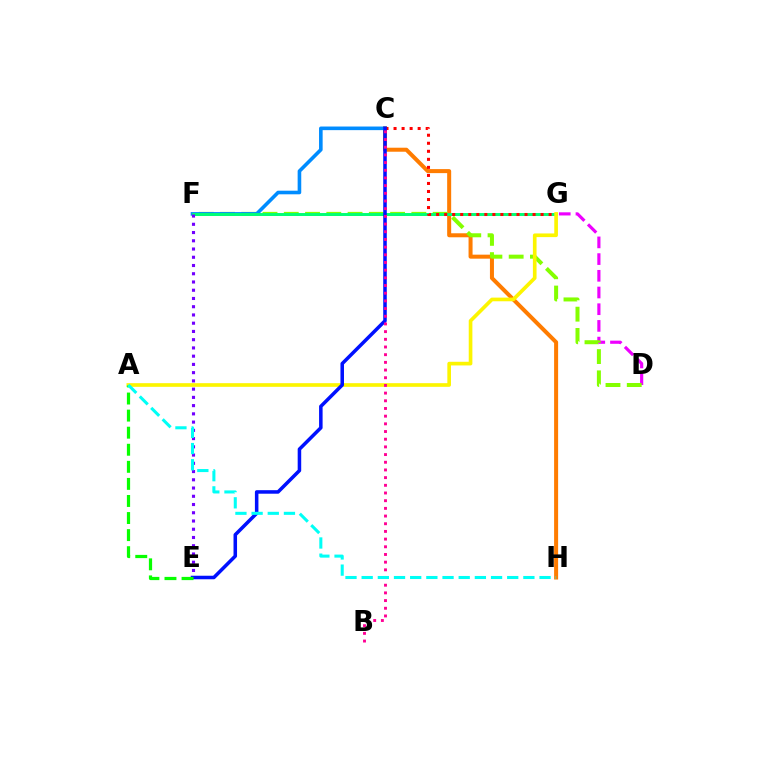{('C', 'H'): [{'color': '#ff7c00', 'line_style': 'solid', 'thickness': 2.89}], ('D', 'G'): [{'color': '#ee00ff', 'line_style': 'dashed', 'thickness': 2.27}], ('D', 'F'): [{'color': '#84ff00', 'line_style': 'dashed', 'thickness': 2.89}], ('C', 'F'): [{'color': '#008cff', 'line_style': 'solid', 'thickness': 2.6}], ('F', 'G'): [{'color': '#00ff74', 'line_style': 'solid', 'thickness': 2.13}], ('C', 'G'): [{'color': '#ff0000', 'line_style': 'dotted', 'thickness': 2.18}], ('E', 'F'): [{'color': '#7200ff', 'line_style': 'dotted', 'thickness': 2.24}], ('A', 'G'): [{'color': '#fcf500', 'line_style': 'solid', 'thickness': 2.63}], ('C', 'E'): [{'color': '#0010ff', 'line_style': 'solid', 'thickness': 2.54}], ('B', 'C'): [{'color': '#ff0094', 'line_style': 'dotted', 'thickness': 2.09}], ('A', 'E'): [{'color': '#08ff00', 'line_style': 'dashed', 'thickness': 2.32}], ('A', 'H'): [{'color': '#00fff6', 'line_style': 'dashed', 'thickness': 2.2}]}